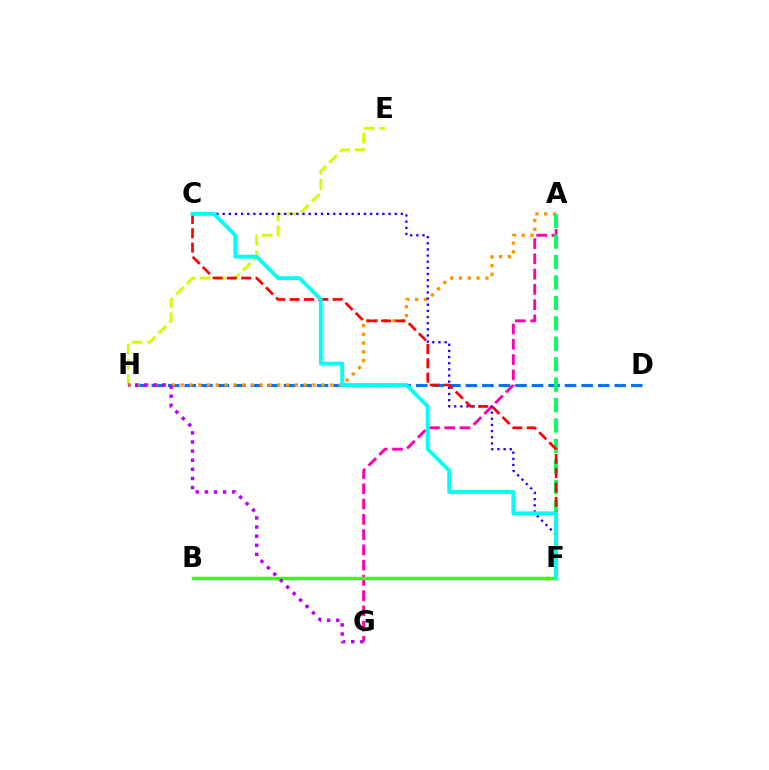{('D', 'H'): [{'color': '#0074ff', 'line_style': 'dashed', 'thickness': 2.25}], ('A', 'G'): [{'color': '#ff00ac', 'line_style': 'dashed', 'thickness': 2.07}], ('E', 'H'): [{'color': '#d1ff00', 'line_style': 'dashed', 'thickness': 2.08}], ('A', 'H'): [{'color': '#ff9400', 'line_style': 'dotted', 'thickness': 2.39}], ('C', 'F'): [{'color': '#2500ff', 'line_style': 'dotted', 'thickness': 1.67}, {'color': '#ff0000', 'line_style': 'dashed', 'thickness': 1.95}, {'color': '#00fff6', 'line_style': 'solid', 'thickness': 2.77}], ('A', 'F'): [{'color': '#00ff5c', 'line_style': 'dashed', 'thickness': 2.78}], ('B', 'F'): [{'color': '#3dff00', 'line_style': 'solid', 'thickness': 2.47}], ('G', 'H'): [{'color': '#b900ff', 'line_style': 'dotted', 'thickness': 2.48}]}